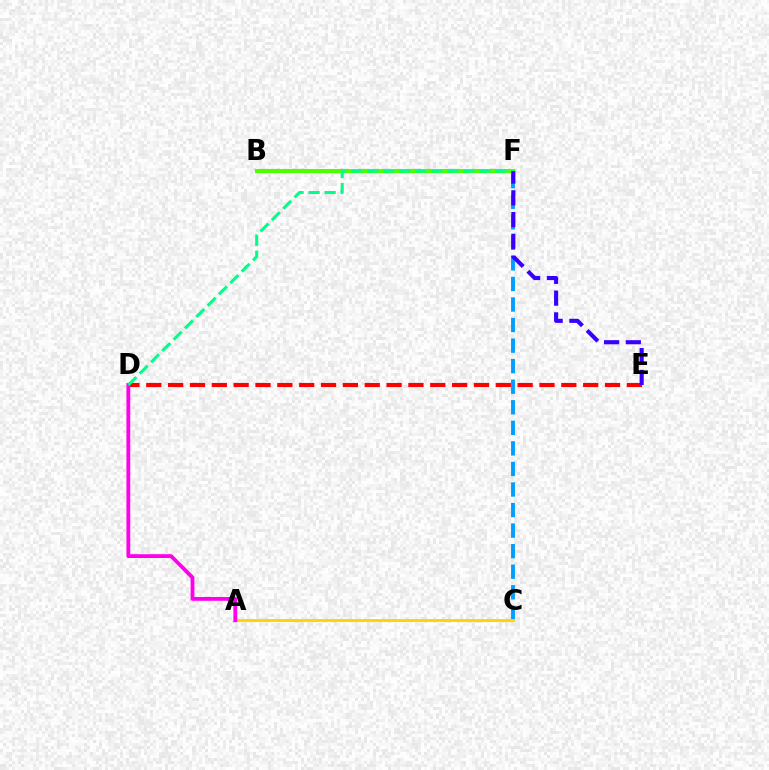{('B', 'F'): [{'color': '#4fff00', 'line_style': 'solid', 'thickness': 2.94}], ('C', 'F'): [{'color': '#009eff', 'line_style': 'dashed', 'thickness': 2.79}], ('D', 'E'): [{'color': '#ff0000', 'line_style': 'dashed', 'thickness': 2.97}], ('A', 'C'): [{'color': '#ffd500', 'line_style': 'solid', 'thickness': 2.12}], ('A', 'D'): [{'color': '#ff00ed', 'line_style': 'solid', 'thickness': 2.74}], ('D', 'F'): [{'color': '#00ff86', 'line_style': 'dashed', 'thickness': 2.18}], ('E', 'F'): [{'color': '#3700ff', 'line_style': 'dashed', 'thickness': 2.96}]}